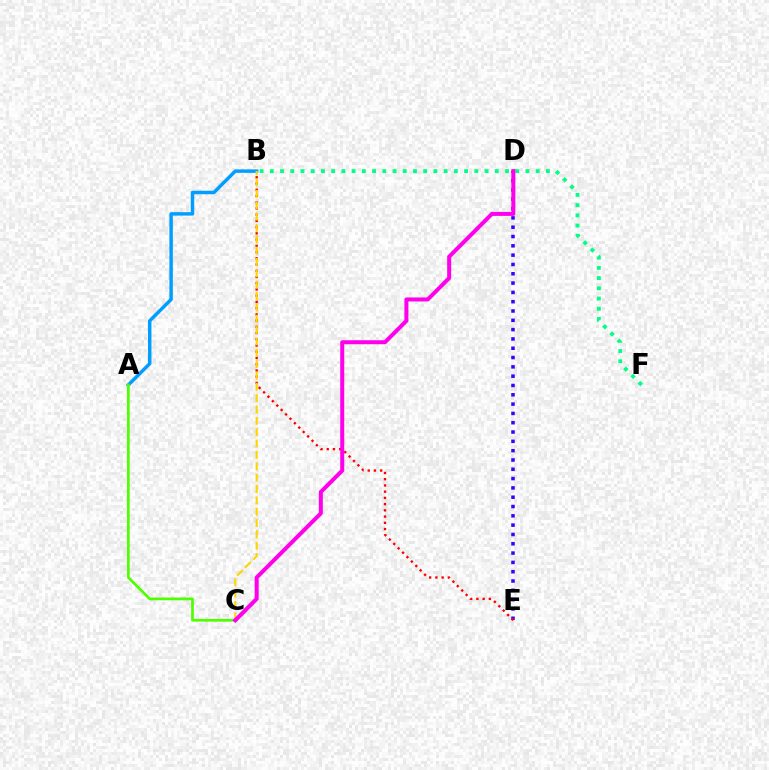{('D', 'E'): [{'color': '#3700ff', 'line_style': 'dotted', 'thickness': 2.53}], ('B', 'F'): [{'color': '#00ff86', 'line_style': 'dotted', 'thickness': 2.78}], ('B', 'E'): [{'color': '#ff0000', 'line_style': 'dotted', 'thickness': 1.69}], ('A', 'B'): [{'color': '#009eff', 'line_style': 'solid', 'thickness': 2.49}], ('B', 'C'): [{'color': '#ffd500', 'line_style': 'dashed', 'thickness': 1.54}], ('A', 'C'): [{'color': '#4fff00', 'line_style': 'solid', 'thickness': 1.95}], ('C', 'D'): [{'color': '#ff00ed', 'line_style': 'solid', 'thickness': 2.89}]}